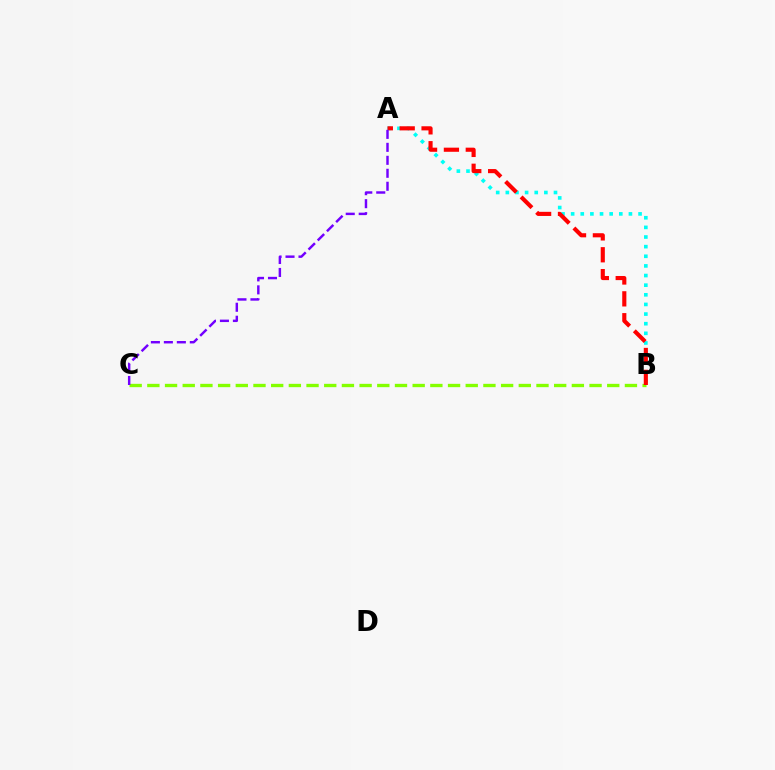{('A', 'B'): [{'color': '#00fff6', 'line_style': 'dotted', 'thickness': 2.62}, {'color': '#ff0000', 'line_style': 'dashed', 'thickness': 2.97}], ('B', 'C'): [{'color': '#84ff00', 'line_style': 'dashed', 'thickness': 2.4}], ('A', 'C'): [{'color': '#7200ff', 'line_style': 'dashed', 'thickness': 1.76}]}